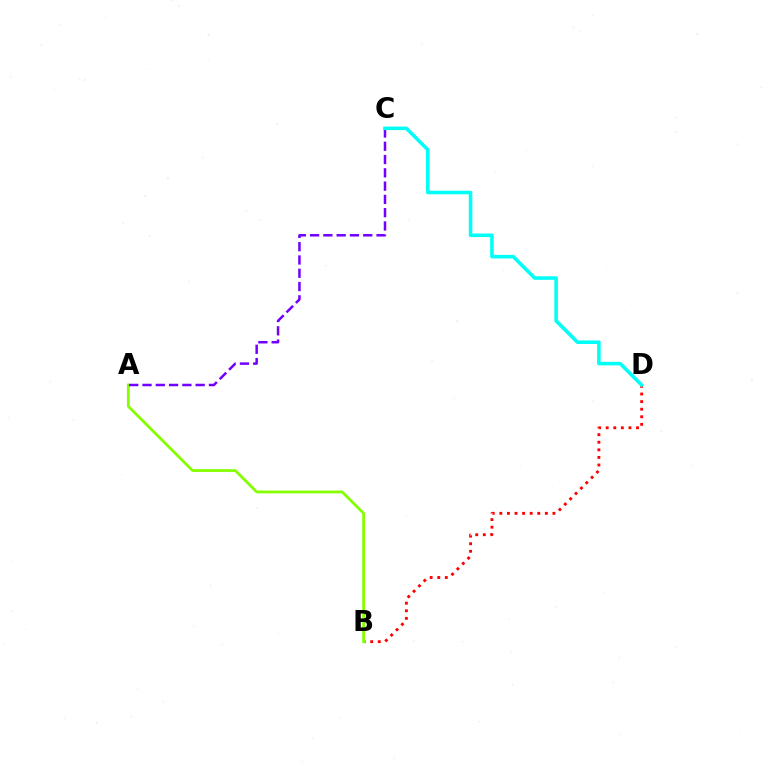{('B', 'D'): [{'color': '#ff0000', 'line_style': 'dotted', 'thickness': 2.06}], ('A', 'B'): [{'color': '#84ff00', 'line_style': 'solid', 'thickness': 2.0}], ('A', 'C'): [{'color': '#7200ff', 'line_style': 'dashed', 'thickness': 1.8}], ('C', 'D'): [{'color': '#00fff6', 'line_style': 'solid', 'thickness': 2.57}]}